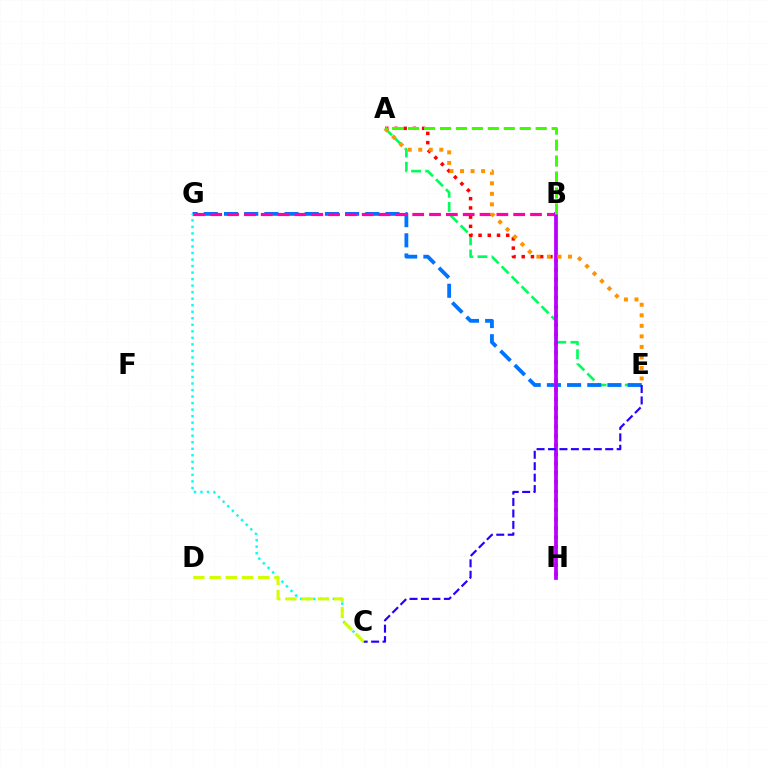{('A', 'E'): [{'color': '#00ff5c', 'line_style': 'dashed', 'thickness': 1.91}, {'color': '#ff9400', 'line_style': 'dotted', 'thickness': 2.86}], ('E', 'G'): [{'color': '#0074ff', 'line_style': 'dashed', 'thickness': 2.74}], ('C', 'G'): [{'color': '#00fff6', 'line_style': 'dotted', 'thickness': 1.77}], ('B', 'G'): [{'color': '#ff00ac', 'line_style': 'dashed', 'thickness': 2.29}], ('A', 'H'): [{'color': '#ff0000', 'line_style': 'dotted', 'thickness': 2.51}], ('B', 'H'): [{'color': '#b900ff', 'line_style': 'solid', 'thickness': 2.7}], ('A', 'B'): [{'color': '#3dff00', 'line_style': 'dashed', 'thickness': 2.17}], ('C', 'E'): [{'color': '#2500ff', 'line_style': 'dashed', 'thickness': 1.55}], ('C', 'D'): [{'color': '#d1ff00', 'line_style': 'dashed', 'thickness': 2.2}]}